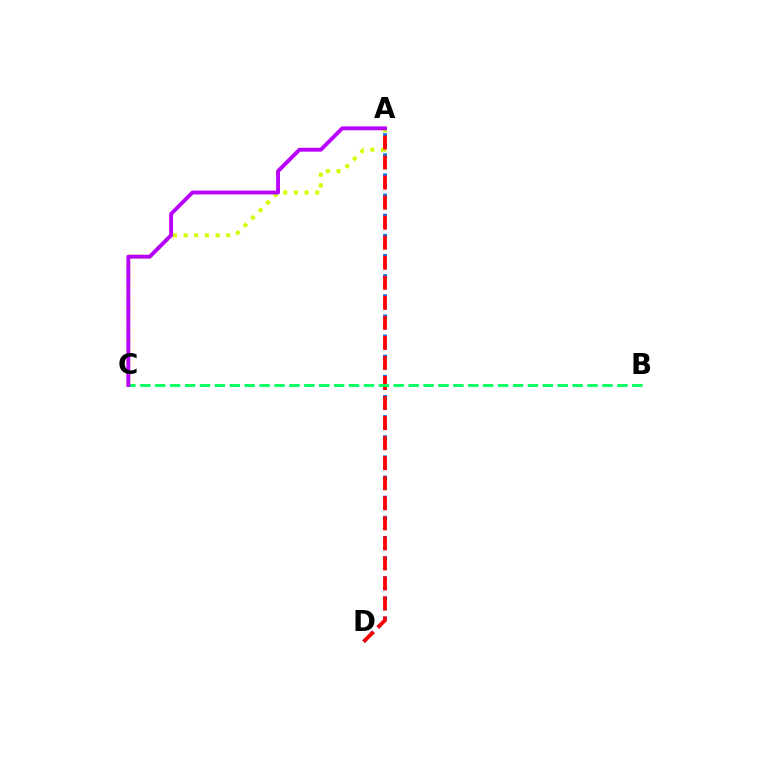{('A', 'C'): [{'color': '#d1ff00', 'line_style': 'dotted', 'thickness': 2.9}, {'color': '#b900ff', 'line_style': 'solid', 'thickness': 2.77}], ('A', 'D'): [{'color': '#0074ff', 'line_style': 'dotted', 'thickness': 2.74}, {'color': '#ff0000', 'line_style': 'dashed', 'thickness': 2.72}], ('B', 'C'): [{'color': '#00ff5c', 'line_style': 'dashed', 'thickness': 2.03}]}